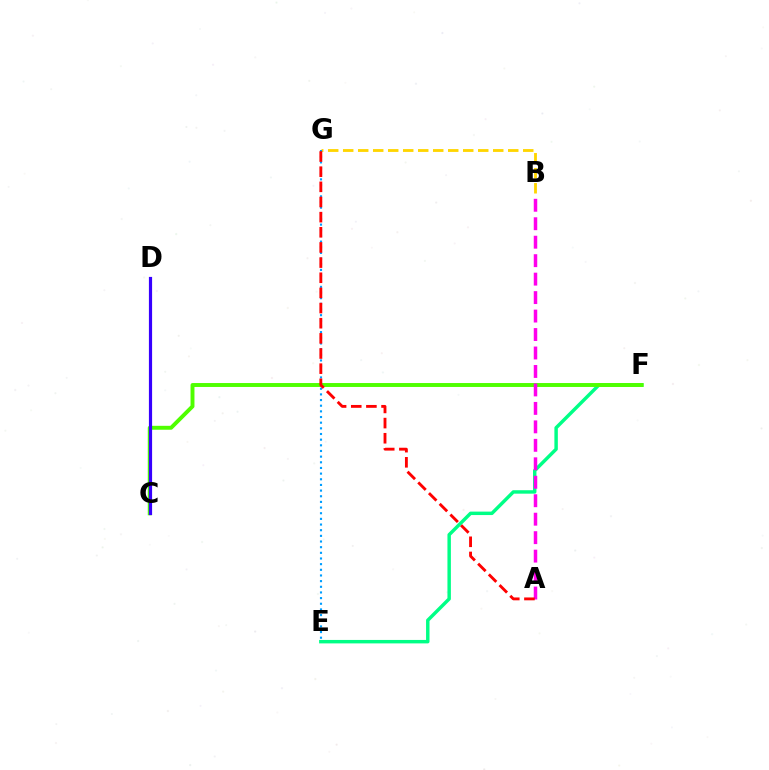{('E', 'F'): [{'color': '#00ff86', 'line_style': 'solid', 'thickness': 2.48}], ('B', 'G'): [{'color': '#ffd500', 'line_style': 'dashed', 'thickness': 2.04}], ('E', 'G'): [{'color': '#009eff', 'line_style': 'dotted', 'thickness': 1.54}], ('C', 'F'): [{'color': '#4fff00', 'line_style': 'solid', 'thickness': 2.82}], ('C', 'D'): [{'color': '#3700ff', 'line_style': 'solid', 'thickness': 2.29}], ('A', 'B'): [{'color': '#ff00ed', 'line_style': 'dashed', 'thickness': 2.51}], ('A', 'G'): [{'color': '#ff0000', 'line_style': 'dashed', 'thickness': 2.06}]}